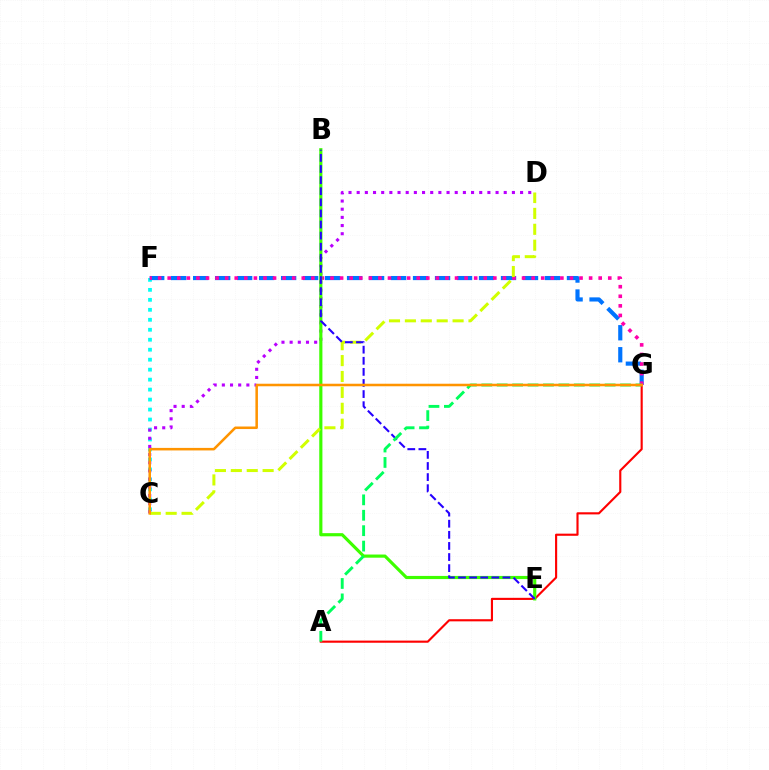{('A', 'G'): [{'color': '#ff0000', 'line_style': 'solid', 'thickness': 1.54}, {'color': '#00ff5c', 'line_style': 'dashed', 'thickness': 2.09}], ('C', 'F'): [{'color': '#00fff6', 'line_style': 'dotted', 'thickness': 2.71}], ('F', 'G'): [{'color': '#0074ff', 'line_style': 'dashed', 'thickness': 2.99}, {'color': '#ff00ac', 'line_style': 'dotted', 'thickness': 2.6}], ('C', 'D'): [{'color': '#b900ff', 'line_style': 'dotted', 'thickness': 2.22}, {'color': '#d1ff00', 'line_style': 'dashed', 'thickness': 2.16}], ('B', 'E'): [{'color': '#3dff00', 'line_style': 'solid', 'thickness': 2.27}, {'color': '#2500ff', 'line_style': 'dashed', 'thickness': 1.51}], ('C', 'G'): [{'color': '#ff9400', 'line_style': 'solid', 'thickness': 1.83}]}